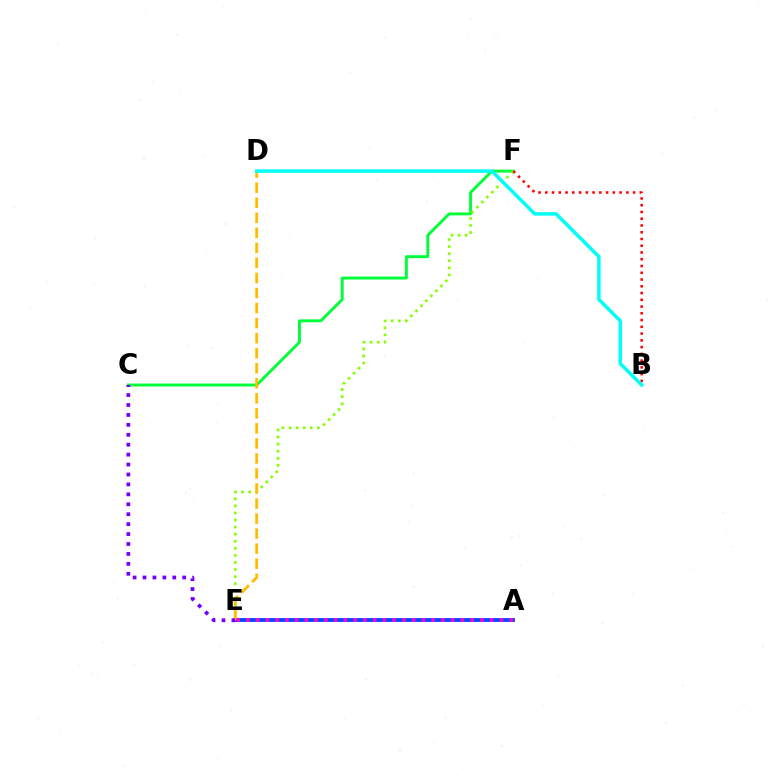{('A', 'E'): [{'color': '#004bff', 'line_style': 'solid', 'thickness': 2.78}, {'color': '#ff00cf', 'line_style': 'dotted', 'thickness': 2.65}], ('C', 'F'): [{'color': '#00ff39', 'line_style': 'solid', 'thickness': 2.1}], ('E', 'F'): [{'color': '#84ff00', 'line_style': 'dotted', 'thickness': 1.92}], ('B', 'F'): [{'color': '#ff0000', 'line_style': 'dotted', 'thickness': 1.84}], ('D', 'E'): [{'color': '#ffbd00', 'line_style': 'dashed', 'thickness': 2.04}], ('C', 'E'): [{'color': '#7200ff', 'line_style': 'dotted', 'thickness': 2.7}], ('B', 'D'): [{'color': '#00fff6', 'line_style': 'solid', 'thickness': 2.53}]}